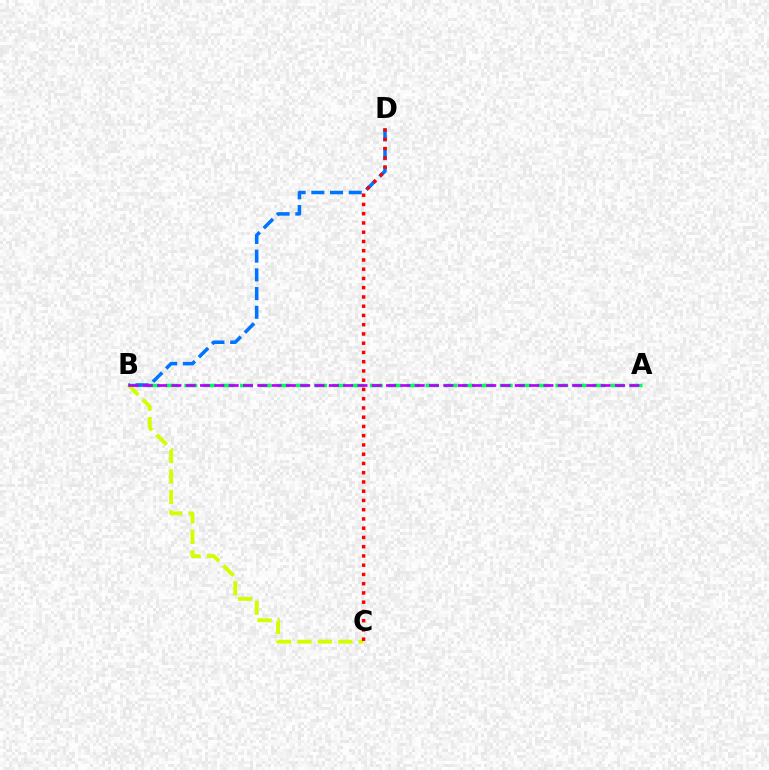{('A', 'B'): [{'color': '#00ff5c', 'line_style': 'dashed', 'thickness': 2.52}, {'color': '#b900ff', 'line_style': 'dashed', 'thickness': 1.94}], ('B', 'C'): [{'color': '#d1ff00', 'line_style': 'dashed', 'thickness': 2.77}], ('B', 'D'): [{'color': '#0074ff', 'line_style': 'dashed', 'thickness': 2.54}], ('C', 'D'): [{'color': '#ff0000', 'line_style': 'dotted', 'thickness': 2.51}]}